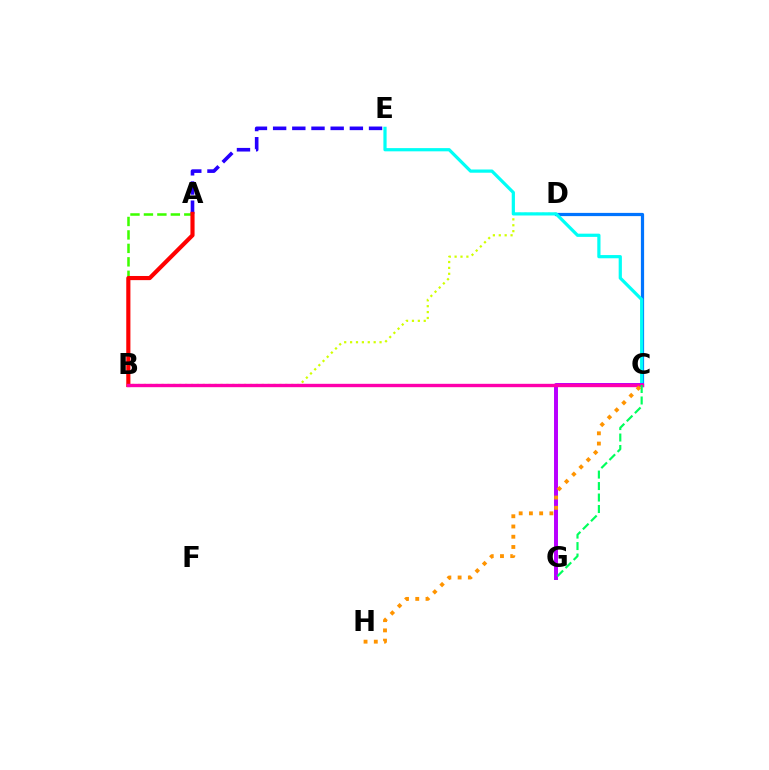{('B', 'D'): [{'color': '#d1ff00', 'line_style': 'dotted', 'thickness': 1.6}], ('A', 'E'): [{'color': '#2500ff', 'line_style': 'dashed', 'thickness': 2.61}], ('C', 'D'): [{'color': '#0074ff', 'line_style': 'solid', 'thickness': 2.32}], ('A', 'B'): [{'color': '#3dff00', 'line_style': 'dashed', 'thickness': 1.83}, {'color': '#ff0000', 'line_style': 'solid', 'thickness': 2.98}], ('C', 'E'): [{'color': '#00fff6', 'line_style': 'solid', 'thickness': 2.32}], ('C', 'G'): [{'color': '#b900ff', 'line_style': 'solid', 'thickness': 2.85}, {'color': '#00ff5c', 'line_style': 'dashed', 'thickness': 1.56}], ('B', 'C'): [{'color': '#ff00ac', 'line_style': 'solid', 'thickness': 2.43}], ('C', 'H'): [{'color': '#ff9400', 'line_style': 'dotted', 'thickness': 2.78}]}